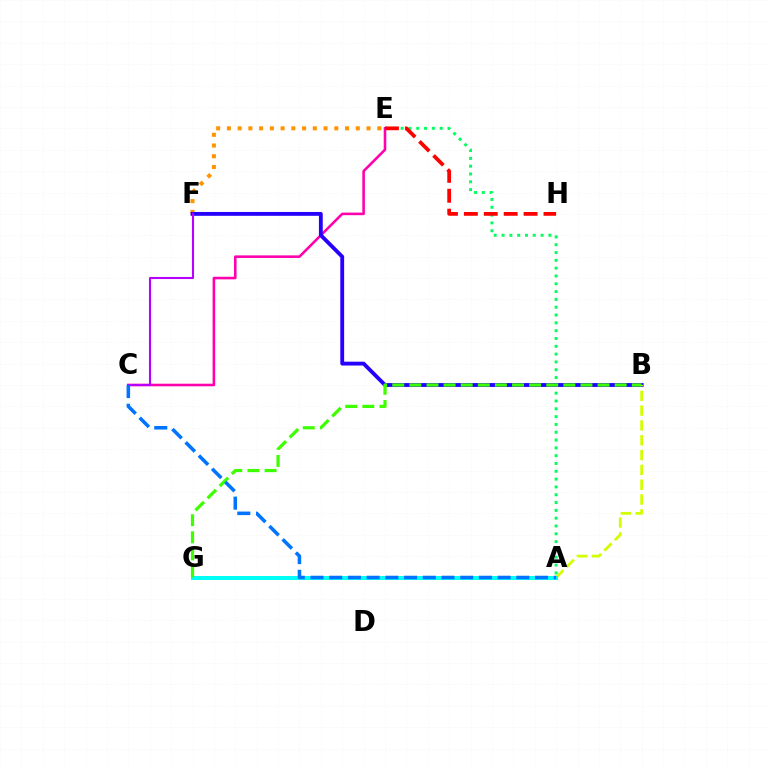{('C', 'E'): [{'color': '#ff00ac', 'line_style': 'solid', 'thickness': 1.86}], ('E', 'F'): [{'color': '#ff9400', 'line_style': 'dotted', 'thickness': 2.92}], ('A', 'E'): [{'color': '#00ff5c', 'line_style': 'dotted', 'thickness': 2.12}], ('B', 'F'): [{'color': '#2500ff', 'line_style': 'solid', 'thickness': 2.76}], ('E', 'H'): [{'color': '#ff0000', 'line_style': 'dashed', 'thickness': 2.71}], ('A', 'B'): [{'color': '#d1ff00', 'line_style': 'dashed', 'thickness': 2.01}], ('A', 'G'): [{'color': '#00fff6', 'line_style': 'solid', 'thickness': 2.87}], ('C', 'F'): [{'color': '#b900ff', 'line_style': 'solid', 'thickness': 1.5}], ('B', 'G'): [{'color': '#3dff00', 'line_style': 'dashed', 'thickness': 2.32}], ('A', 'C'): [{'color': '#0074ff', 'line_style': 'dashed', 'thickness': 2.54}]}